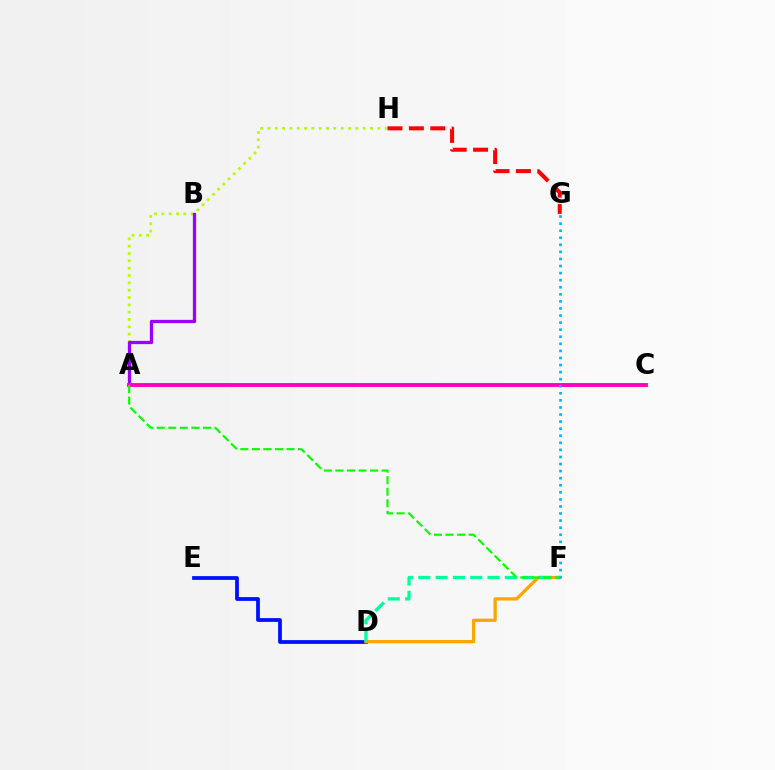{('D', 'E'): [{'color': '#0010ff', 'line_style': 'solid', 'thickness': 2.71}], ('D', 'F'): [{'color': '#ffa500', 'line_style': 'solid', 'thickness': 2.35}, {'color': '#00ff9d', 'line_style': 'dashed', 'thickness': 2.35}], ('A', 'H'): [{'color': '#b3ff00', 'line_style': 'dotted', 'thickness': 1.99}], ('A', 'B'): [{'color': '#9b00ff', 'line_style': 'solid', 'thickness': 2.36}], ('G', 'H'): [{'color': '#ff0000', 'line_style': 'dashed', 'thickness': 2.91}], ('A', 'C'): [{'color': '#ff00bd', 'line_style': 'solid', 'thickness': 2.77}], ('F', 'G'): [{'color': '#00b5ff', 'line_style': 'dotted', 'thickness': 1.92}], ('A', 'F'): [{'color': '#08ff00', 'line_style': 'dashed', 'thickness': 1.57}]}